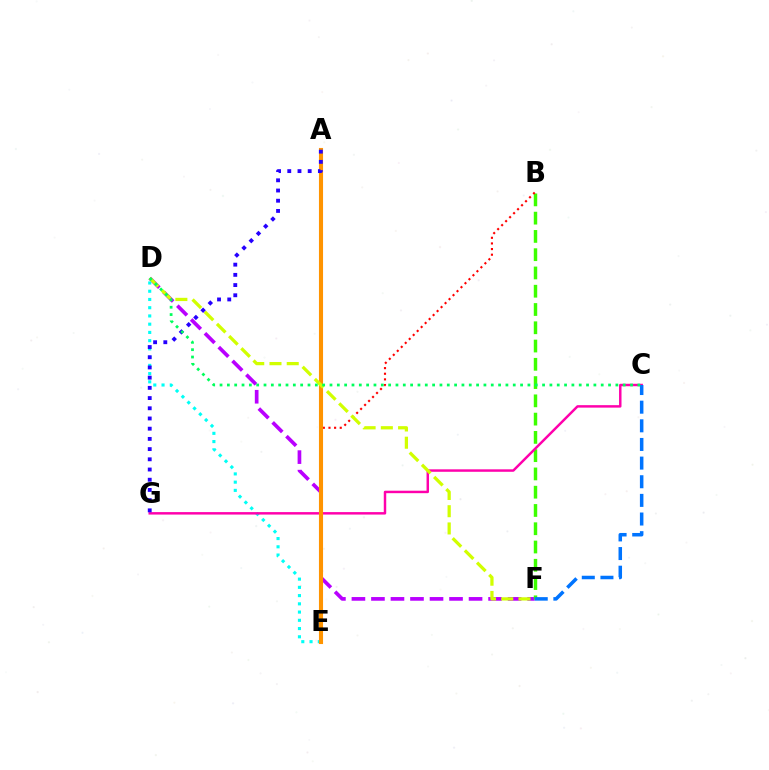{('D', 'F'): [{'color': '#b900ff', 'line_style': 'dashed', 'thickness': 2.65}, {'color': '#d1ff00', 'line_style': 'dashed', 'thickness': 2.34}], ('B', 'F'): [{'color': '#3dff00', 'line_style': 'dashed', 'thickness': 2.48}], ('D', 'E'): [{'color': '#00fff6', 'line_style': 'dotted', 'thickness': 2.24}], ('C', 'G'): [{'color': '#ff00ac', 'line_style': 'solid', 'thickness': 1.77}], ('B', 'E'): [{'color': '#ff0000', 'line_style': 'dotted', 'thickness': 1.53}], ('A', 'E'): [{'color': '#ff9400', 'line_style': 'solid', 'thickness': 2.95}], ('A', 'G'): [{'color': '#2500ff', 'line_style': 'dotted', 'thickness': 2.77}], ('C', 'F'): [{'color': '#0074ff', 'line_style': 'dashed', 'thickness': 2.53}], ('C', 'D'): [{'color': '#00ff5c', 'line_style': 'dotted', 'thickness': 1.99}]}